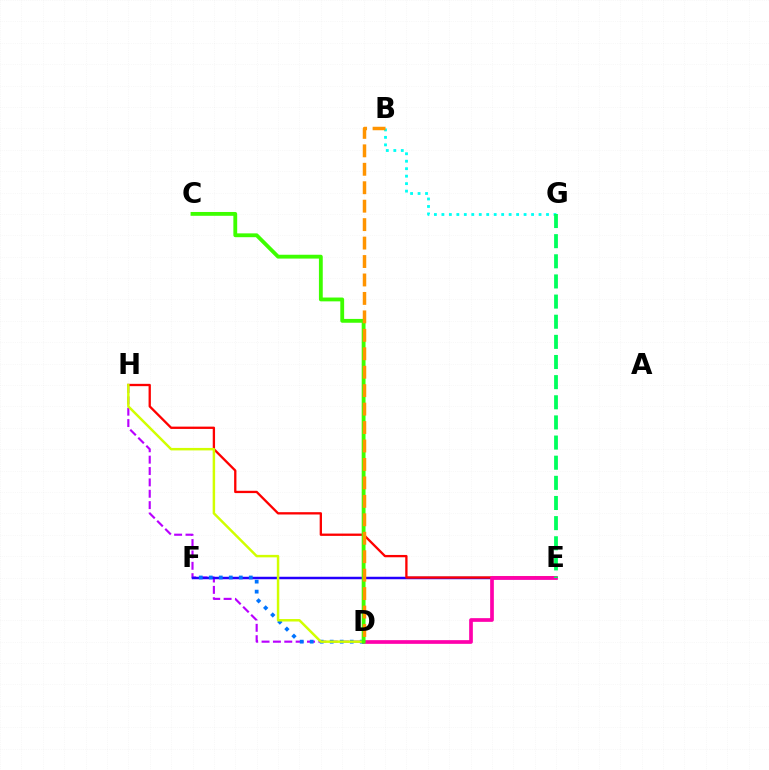{('D', 'H'): [{'color': '#b900ff', 'line_style': 'dashed', 'thickness': 1.54}, {'color': '#d1ff00', 'line_style': 'solid', 'thickness': 1.78}], ('E', 'F'): [{'color': '#2500ff', 'line_style': 'solid', 'thickness': 1.78}], ('E', 'H'): [{'color': '#ff0000', 'line_style': 'solid', 'thickness': 1.67}], ('B', 'G'): [{'color': '#00fff6', 'line_style': 'dotted', 'thickness': 2.03}], ('D', 'E'): [{'color': '#ff00ac', 'line_style': 'solid', 'thickness': 2.66}], ('D', 'F'): [{'color': '#0074ff', 'line_style': 'dotted', 'thickness': 2.72}], ('C', 'D'): [{'color': '#3dff00', 'line_style': 'solid', 'thickness': 2.76}], ('E', 'G'): [{'color': '#00ff5c', 'line_style': 'dashed', 'thickness': 2.74}], ('B', 'D'): [{'color': '#ff9400', 'line_style': 'dashed', 'thickness': 2.51}]}